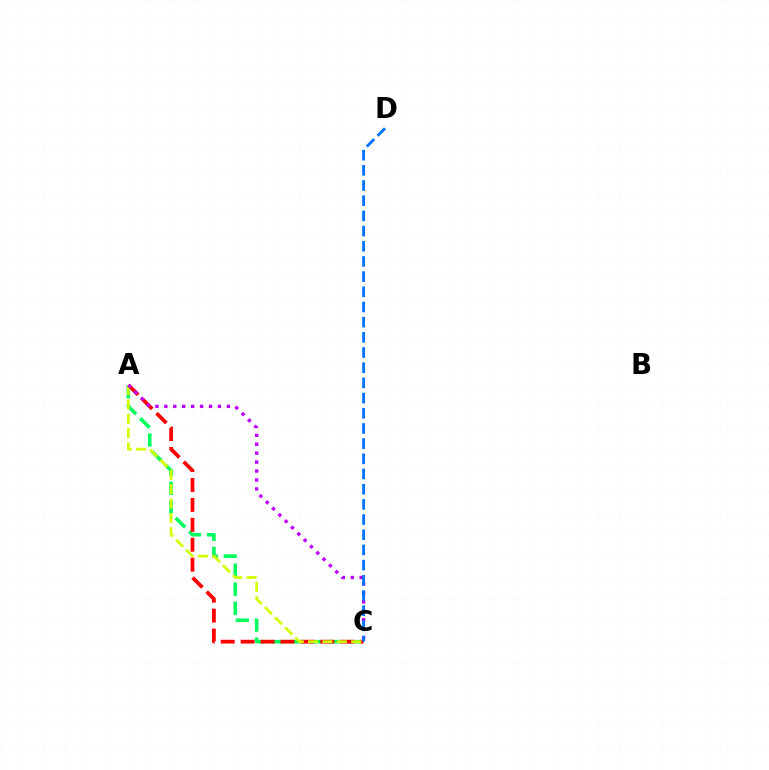{('A', 'C'): [{'color': '#00ff5c', 'line_style': 'dashed', 'thickness': 2.59}, {'color': '#ff0000', 'line_style': 'dashed', 'thickness': 2.71}, {'color': '#d1ff00', 'line_style': 'dashed', 'thickness': 1.95}, {'color': '#b900ff', 'line_style': 'dotted', 'thickness': 2.43}], ('C', 'D'): [{'color': '#0074ff', 'line_style': 'dashed', 'thickness': 2.06}]}